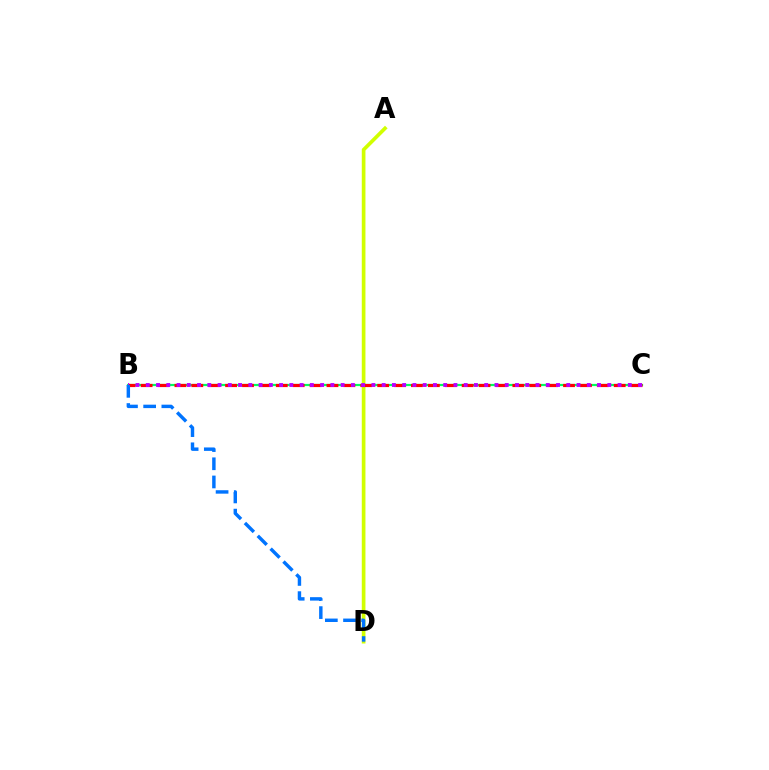{('B', 'C'): [{'color': '#00ff5c', 'line_style': 'solid', 'thickness': 1.58}, {'color': '#ff0000', 'line_style': 'dashed', 'thickness': 2.3}, {'color': '#b900ff', 'line_style': 'dotted', 'thickness': 2.79}], ('A', 'D'): [{'color': '#d1ff00', 'line_style': 'solid', 'thickness': 2.65}], ('B', 'D'): [{'color': '#0074ff', 'line_style': 'dashed', 'thickness': 2.47}]}